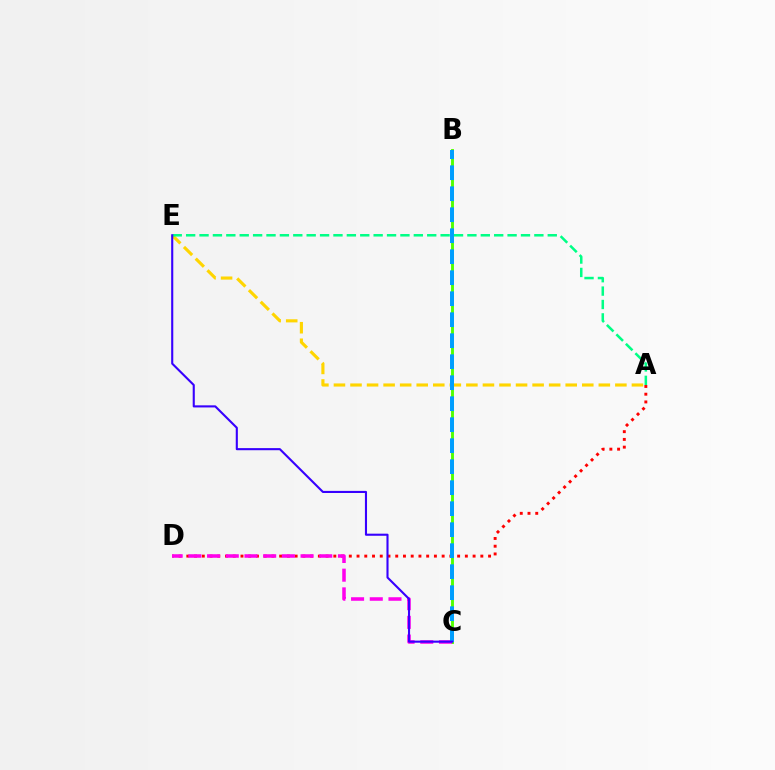{('A', 'E'): [{'color': '#ffd500', 'line_style': 'dashed', 'thickness': 2.25}, {'color': '#00ff86', 'line_style': 'dashed', 'thickness': 1.82}], ('A', 'D'): [{'color': '#ff0000', 'line_style': 'dotted', 'thickness': 2.1}], ('B', 'C'): [{'color': '#4fff00', 'line_style': 'solid', 'thickness': 2.07}, {'color': '#009eff', 'line_style': 'dashed', 'thickness': 2.85}], ('C', 'D'): [{'color': '#ff00ed', 'line_style': 'dashed', 'thickness': 2.54}], ('C', 'E'): [{'color': '#3700ff', 'line_style': 'solid', 'thickness': 1.51}]}